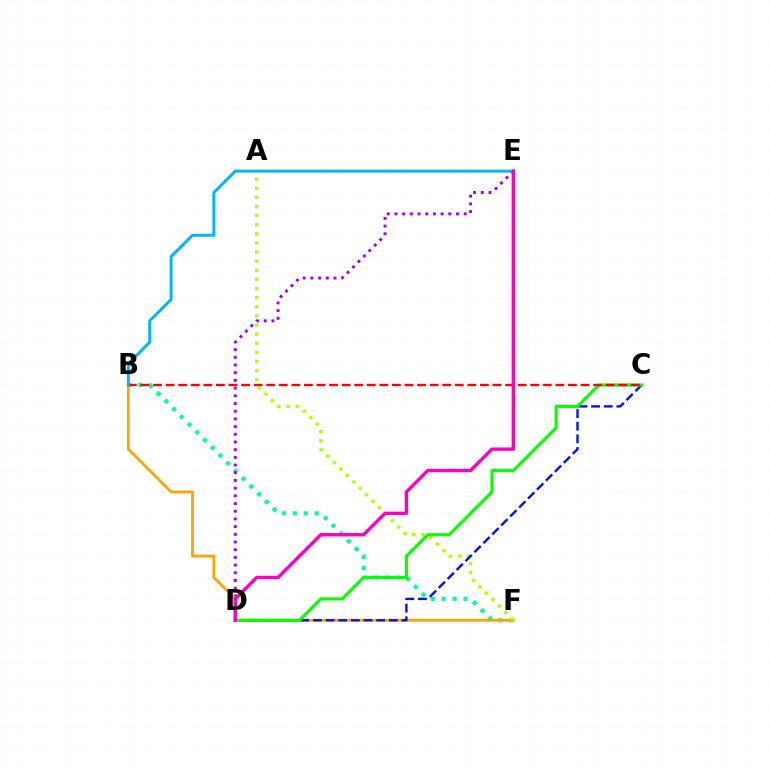{('B', 'F'): [{'color': '#00ff9d', 'line_style': 'dotted', 'thickness': 2.97}, {'color': '#ffa500', 'line_style': 'solid', 'thickness': 2.03}], ('D', 'E'): [{'color': '#9b00ff', 'line_style': 'dotted', 'thickness': 2.09}, {'color': '#ff00bd', 'line_style': 'solid', 'thickness': 2.44}], ('A', 'F'): [{'color': '#b3ff00', 'line_style': 'dotted', 'thickness': 2.48}], ('C', 'D'): [{'color': '#0010ff', 'line_style': 'dashed', 'thickness': 1.72}, {'color': '#08ff00', 'line_style': 'solid', 'thickness': 2.26}], ('B', 'C'): [{'color': '#ff0000', 'line_style': 'dashed', 'thickness': 1.71}], ('B', 'E'): [{'color': '#00b5ff', 'line_style': 'solid', 'thickness': 2.14}]}